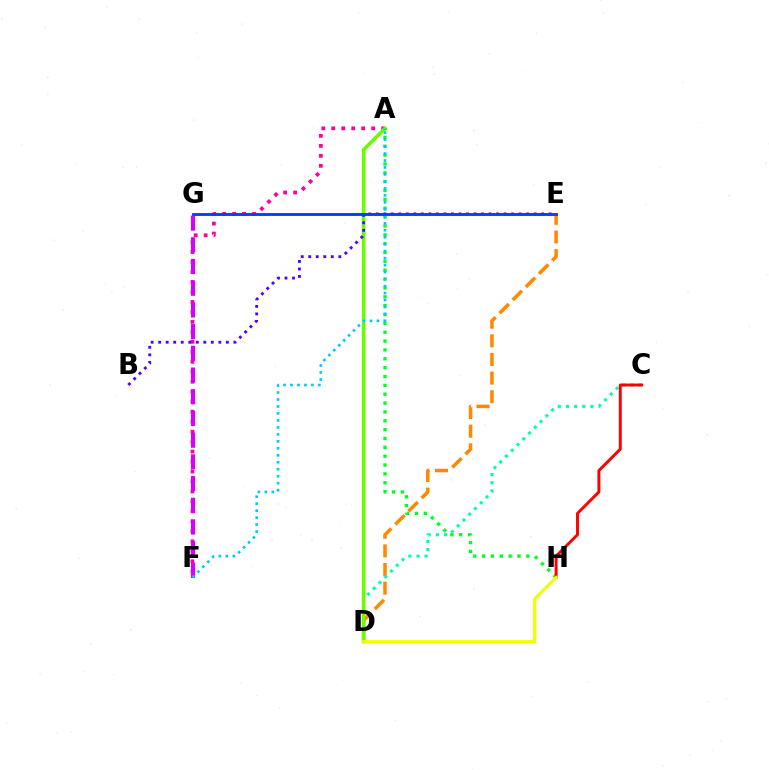{('A', 'F'): [{'color': '#ff00a0', 'line_style': 'dotted', 'thickness': 2.71}, {'color': '#00c7ff', 'line_style': 'dotted', 'thickness': 1.9}], ('F', 'G'): [{'color': '#d600ff', 'line_style': 'dashed', 'thickness': 2.95}], ('D', 'E'): [{'color': '#ff8800', 'line_style': 'dashed', 'thickness': 2.53}], ('C', 'D'): [{'color': '#00ffaf', 'line_style': 'dotted', 'thickness': 2.22}], ('A', 'D'): [{'color': '#66ff00', 'line_style': 'solid', 'thickness': 2.52}], ('B', 'E'): [{'color': '#4f00ff', 'line_style': 'dotted', 'thickness': 2.04}], ('A', 'H'): [{'color': '#00ff27', 'line_style': 'dotted', 'thickness': 2.41}], ('E', 'G'): [{'color': '#003fff', 'line_style': 'solid', 'thickness': 2.07}], ('C', 'H'): [{'color': '#ff0000', 'line_style': 'solid', 'thickness': 2.11}], ('D', 'H'): [{'color': '#eeff00', 'line_style': 'solid', 'thickness': 2.27}]}